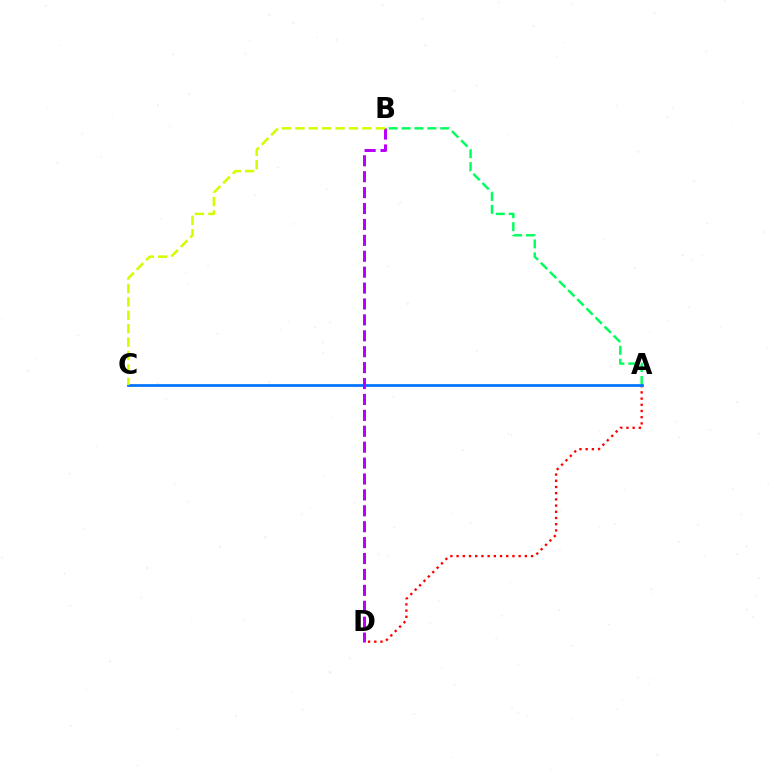{('A', 'B'): [{'color': '#00ff5c', 'line_style': 'dashed', 'thickness': 1.75}], ('A', 'D'): [{'color': '#ff0000', 'line_style': 'dotted', 'thickness': 1.69}], ('A', 'C'): [{'color': '#0074ff', 'line_style': 'solid', 'thickness': 1.98}], ('B', 'D'): [{'color': '#b900ff', 'line_style': 'dashed', 'thickness': 2.16}], ('B', 'C'): [{'color': '#d1ff00', 'line_style': 'dashed', 'thickness': 1.82}]}